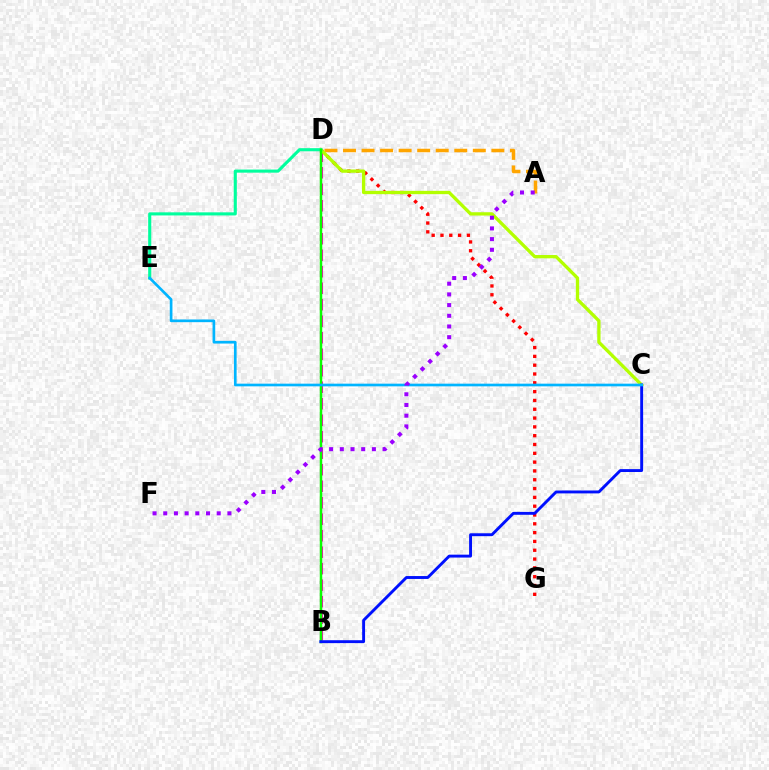{('B', 'D'): [{'color': '#ff00bd', 'line_style': 'dashed', 'thickness': 2.24}, {'color': '#08ff00', 'line_style': 'solid', 'thickness': 1.79}], ('D', 'G'): [{'color': '#ff0000', 'line_style': 'dotted', 'thickness': 2.39}], ('A', 'D'): [{'color': '#ffa500', 'line_style': 'dashed', 'thickness': 2.52}], ('C', 'D'): [{'color': '#b3ff00', 'line_style': 'solid', 'thickness': 2.38}], ('D', 'E'): [{'color': '#00ff9d', 'line_style': 'solid', 'thickness': 2.23}], ('B', 'C'): [{'color': '#0010ff', 'line_style': 'solid', 'thickness': 2.09}], ('C', 'E'): [{'color': '#00b5ff', 'line_style': 'solid', 'thickness': 1.92}], ('A', 'F'): [{'color': '#9b00ff', 'line_style': 'dotted', 'thickness': 2.9}]}